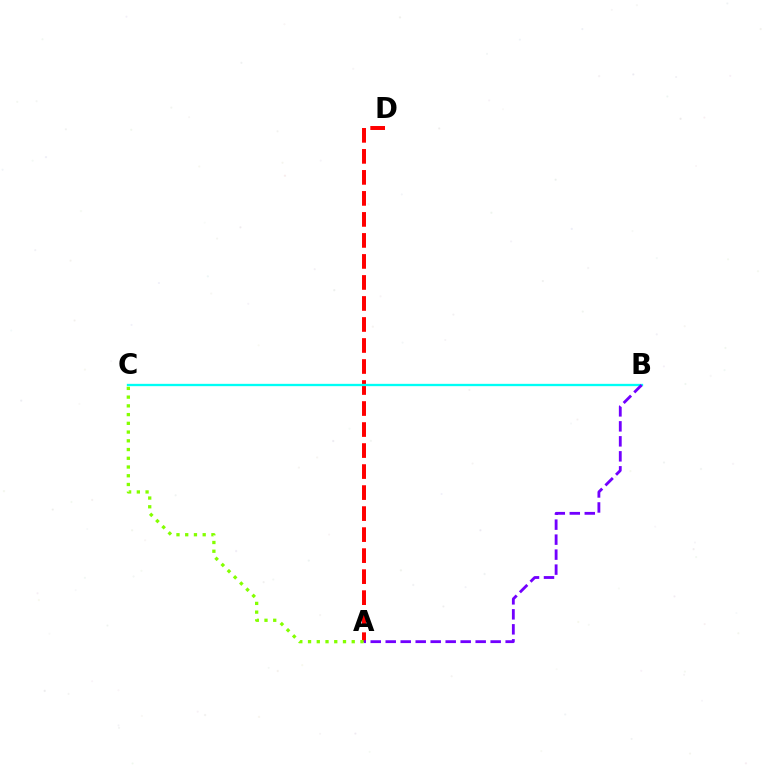{('A', 'D'): [{'color': '#ff0000', 'line_style': 'dashed', 'thickness': 2.85}], ('B', 'C'): [{'color': '#00fff6', 'line_style': 'solid', 'thickness': 1.67}], ('A', 'B'): [{'color': '#7200ff', 'line_style': 'dashed', 'thickness': 2.04}], ('A', 'C'): [{'color': '#84ff00', 'line_style': 'dotted', 'thickness': 2.37}]}